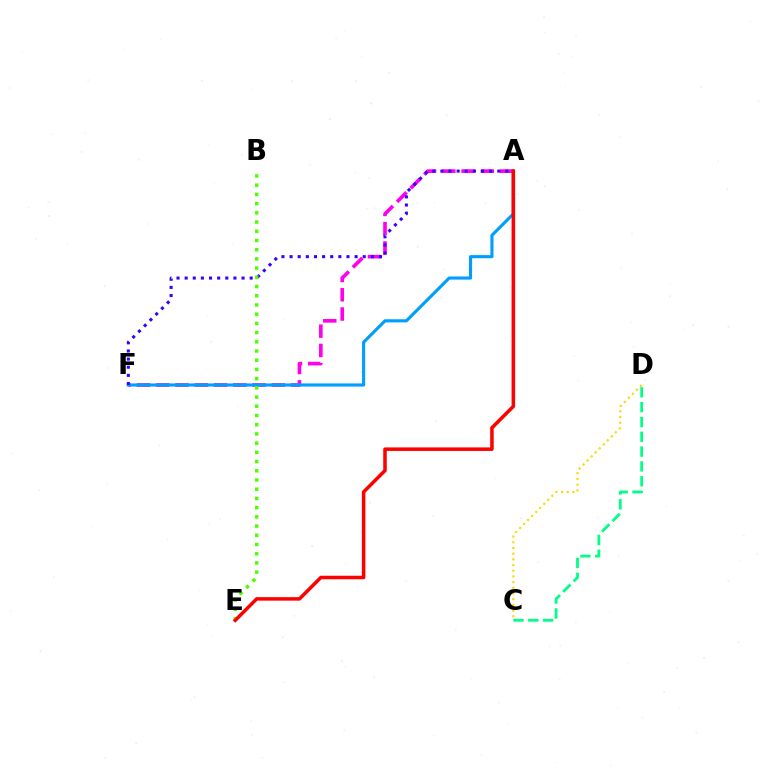{('A', 'F'): [{'color': '#ff00ed', 'line_style': 'dashed', 'thickness': 2.62}, {'color': '#009eff', 'line_style': 'solid', 'thickness': 2.25}, {'color': '#3700ff', 'line_style': 'dotted', 'thickness': 2.21}], ('C', 'D'): [{'color': '#00ff86', 'line_style': 'dashed', 'thickness': 2.01}, {'color': '#ffd500', 'line_style': 'dotted', 'thickness': 1.55}], ('B', 'E'): [{'color': '#4fff00', 'line_style': 'dotted', 'thickness': 2.5}], ('A', 'E'): [{'color': '#ff0000', 'line_style': 'solid', 'thickness': 2.54}]}